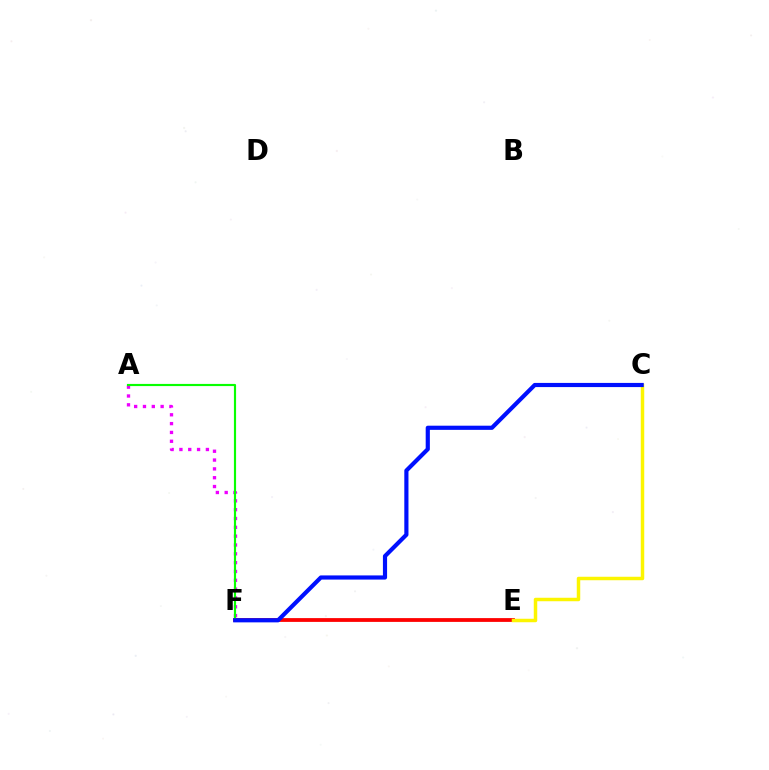{('E', 'F'): [{'color': '#00fff6', 'line_style': 'dashed', 'thickness': 1.57}, {'color': '#ff0000', 'line_style': 'solid', 'thickness': 2.72}], ('A', 'F'): [{'color': '#ee00ff', 'line_style': 'dotted', 'thickness': 2.4}, {'color': '#08ff00', 'line_style': 'solid', 'thickness': 1.56}], ('C', 'E'): [{'color': '#fcf500', 'line_style': 'solid', 'thickness': 2.5}], ('C', 'F'): [{'color': '#0010ff', 'line_style': 'solid', 'thickness': 3.0}]}